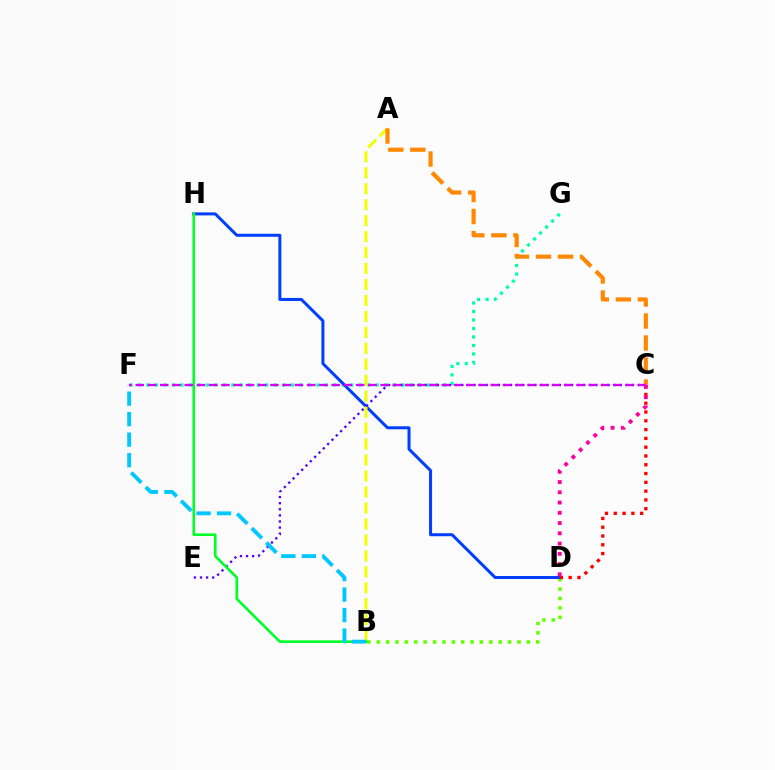{('B', 'D'): [{'color': '#66ff00', 'line_style': 'dotted', 'thickness': 2.55}], ('F', 'G'): [{'color': '#00ffaf', 'line_style': 'dotted', 'thickness': 2.31}], ('D', 'H'): [{'color': '#003fff', 'line_style': 'solid', 'thickness': 2.17}], ('A', 'B'): [{'color': '#eeff00', 'line_style': 'dashed', 'thickness': 2.17}], ('C', 'D'): [{'color': '#ff0000', 'line_style': 'dotted', 'thickness': 2.39}, {'color': '#ff00a0', 'line_style': 'dotted', 'thickness': 2.79}], ('C', 'E'): [{'color': '#4f00ff', 'line_style': 'dotted', 'thickness': 1.66}], ('A', 'C'): [{'color': '#ff8800', 'line_style': 'dashed', 'thickness': 2.99}], ('B', 'H'): [{'color': '#00ff27', 'line_style': 'solid', 'thickness': 1.89}], ('B', 'F'): [{'color': '#00c7ff', 'line_style': 'dashed', 'thickness': 2.78}], ('C', 'F'): [{'color': '#d600ff', 'line_style': 'dashed', 'thickness': 1.66}]}